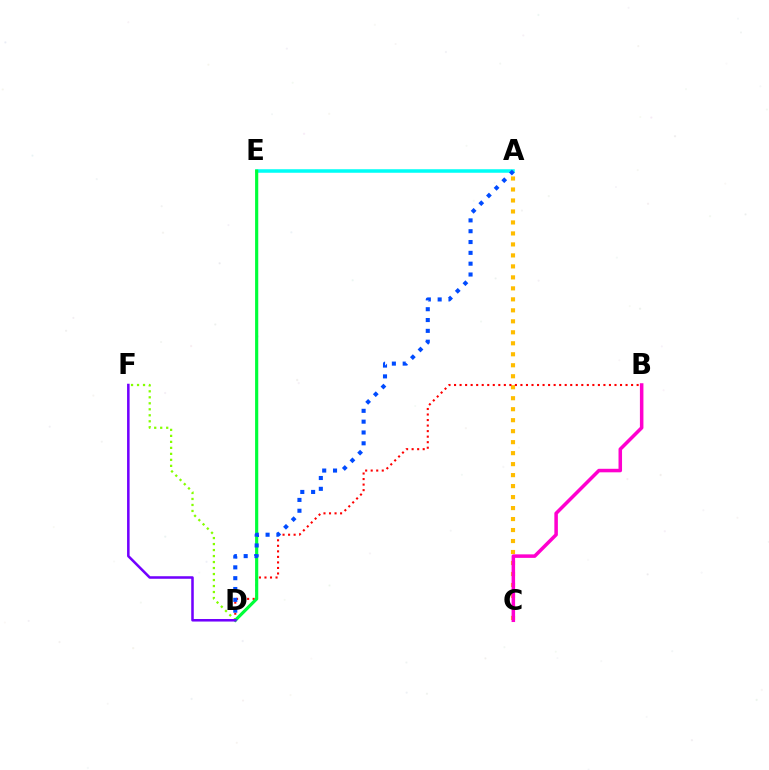{('A', 'C'): [{'color': '#ffbd00', 'line_style': 'dotted', 'thickness': 2.98}], ('B', 'D'): [{'color': '#ff0000', 'line_style': 'dotted', 'thickness': 1.5}], ('D', 'F'): [{'color': '#84ff00', 'line_style': 'dotted', 'thickness': 1.63}, {'color': '#7200ff', 'line_style': 'solid', 'thickness': 1.83}], ('A', 'E'): [{'color': '#00fff6', 'line_style': 'solid', 'thickness': 2.54}], ('D', 'E'): [{'color': '#00ff39', 'line_style': 'solid', 'thickness': 2.28}], ('A', 'D'): [{'color': '#004bff', 'line_style': 'dotted', 'thickness': 2.94}], ('B', 'C'): [{'color': '#ff00cf', 'line_style': 'solid', 'thickness': 2.54}]}